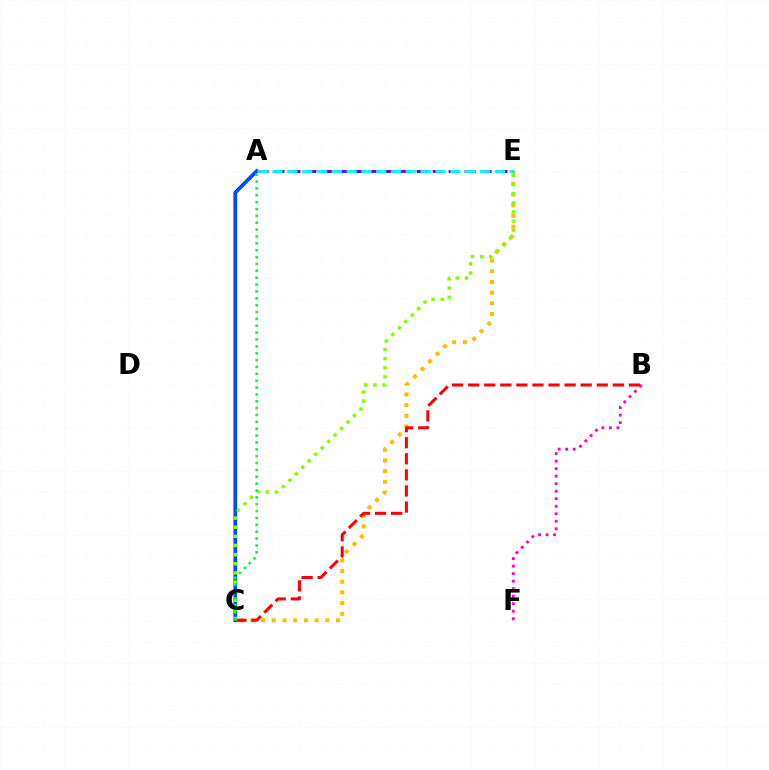{('C', 'E'): [{'color': '#ffbd00', 'line_style': 'dotted', 'thickness': 2.91}, {'color': '#84ff00', 'line_style': 'dotted', 'thickness': 2.48}], ('B', 'F'): [{'color': '#ff00cf', 'line_style': 'dotted', 'thickness': 2.04}], ('A', 'C'): [{'color': '#004bff', 'line_style': 'solid', 'thickness': 2.65}, {'color': '#00ff39', 'line_style': 'dotted', 'thickness': 1.87}], ('B', 'C'): [{'color': '#ff0000', 'line_style': 'dashed', 'thickness': 2.18}], ('A', 'E'): [{'color': '#7200ff', 'line_style': 'dashed', 'thickness': 2.16}, {'color': '#00fff6', 'line_style': 'dashed', 'thickness': 2.01}]}